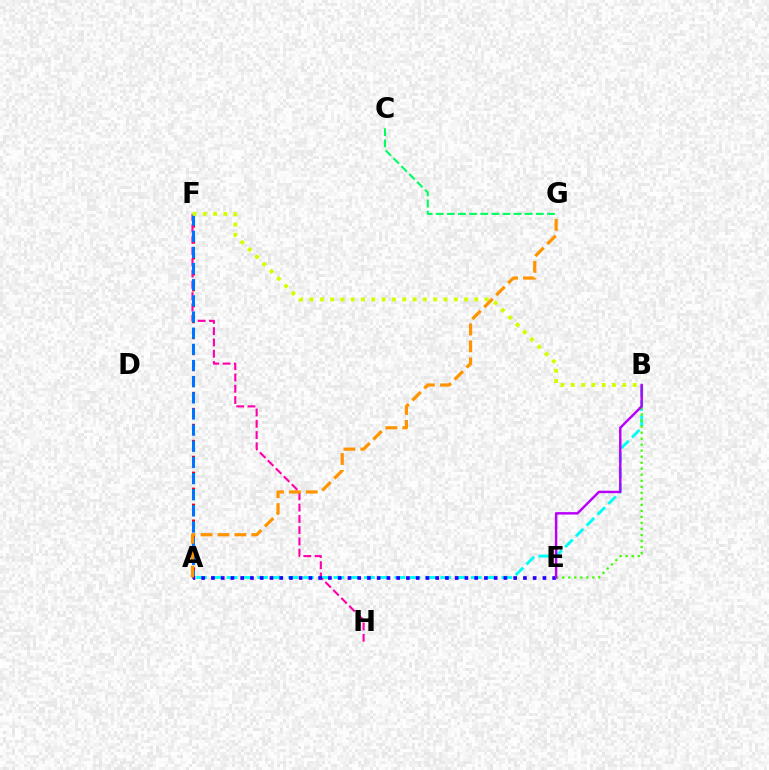{('A', 'B'): [{'color': '#00fff6', 'line_style': 'dashed', 'thickness': 2.07}], ('A', 'F'): [{'color': '#ff0000', 'line_style': 'dashed', 'thickness': 2.17}, {'color': '#0074ff', 'line_style': 'dashed', 'thickness': 2.19}], ('B', 'E'): [{'color': '#3dff00', 'line_style': 'dotted', 'thickness': 1.64}, {'color': '#b900ff', 'line_style': 'solid', 'thickness': 1.76}], ('F', 'H'): [{'color': '#ff00ac', 'line_style': 'dashed', 'thickness': 1.53}], ('C', 'G'): [{'color': '#00ff5c', 'line_style': 'dashed', 'thickness': 1.51}], ('A', 'E'): [{'color': '#2500ff', 'line_style': 'dotted', 'thickness': 2.65}], ('B', 'F'): [{'color': '#d1ff00', 'line_style': 'dotted', 'thickness': 2.8}], ('A', 'G'): [{'color': '#ff9400', 'line_style': 'dashed', 'thickness': 2.3}]}